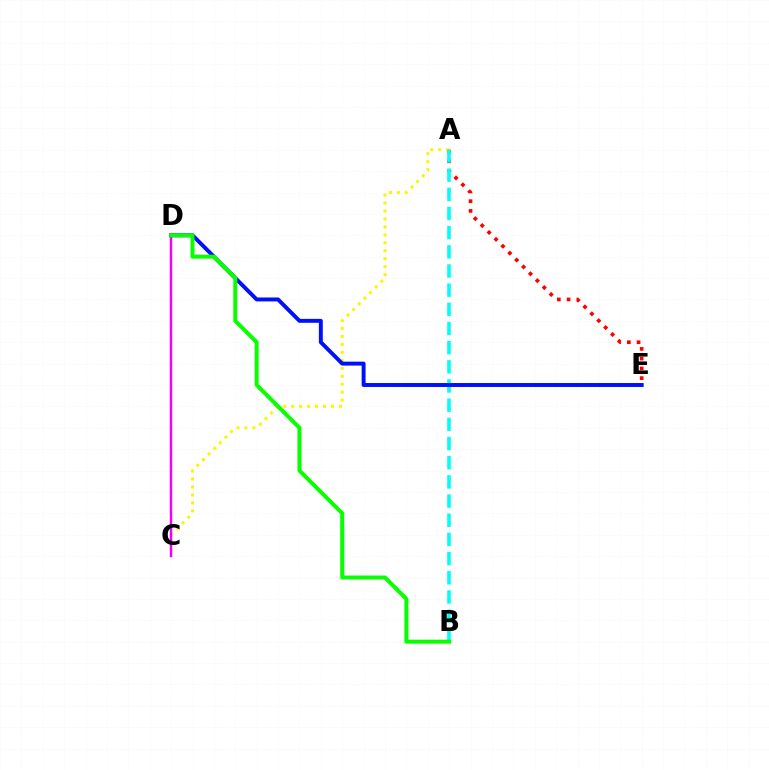{('A', 'C'): [{'color': '#fcf500', 'line_style': 'dotted', 'thickness': 2.16}], ('A', 'E'): [{'color': '#ff0000', 'line_style': 'dotted', 'thickness': 2.65}], ('A', 'B'): [{'color': '#00fff6', 'line_style': 'dashed', 'thickness': 2.6}], ('D', 'E'): [{'color': '#0010ff', 'line_style': 'solid', 'thickness': 2.83}], ('C', 'D'): [{'color': '#ee00ff', 'line_style': 'solid', 'thickness': 1.76}], ('B', 'D'): [{'color': '#08ff00', 'line_style': 'solid', 'thickness': 2.87}]}